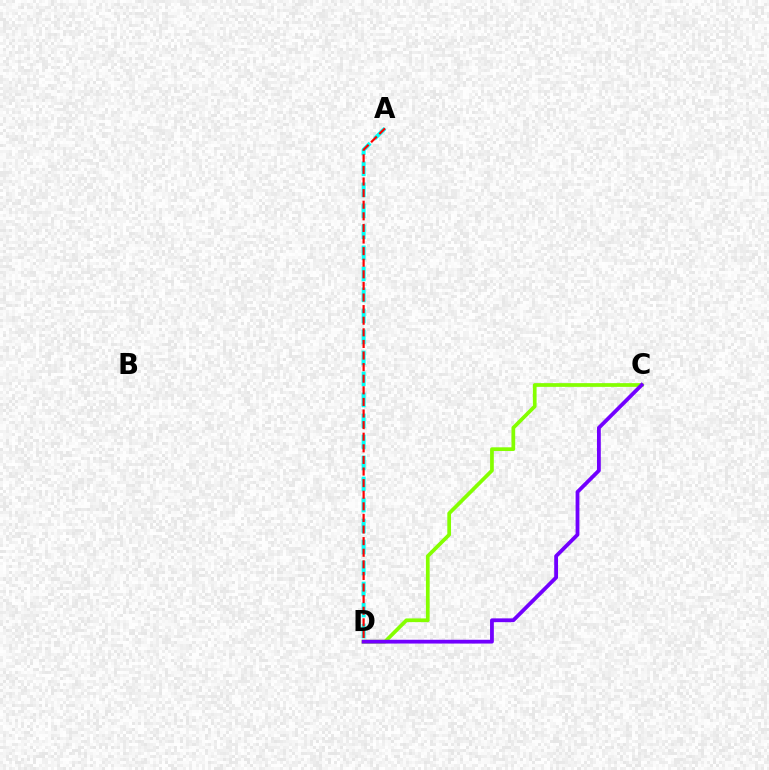{('C', 'D'): [{'color': '#84ff00', 'line_style': 'solid', 'thickness': 2.68}, {'color': '#7200ff', 'line_style': 'solid', 'thickness': 2.74}], ('A', 'D'): [{'color': '#00fff6', 'line_style': 'dashed', 'thickness': 2.85}, {'color': '#ff0000', 'line_style': 'dashed', 'thickness': 1.58}]}